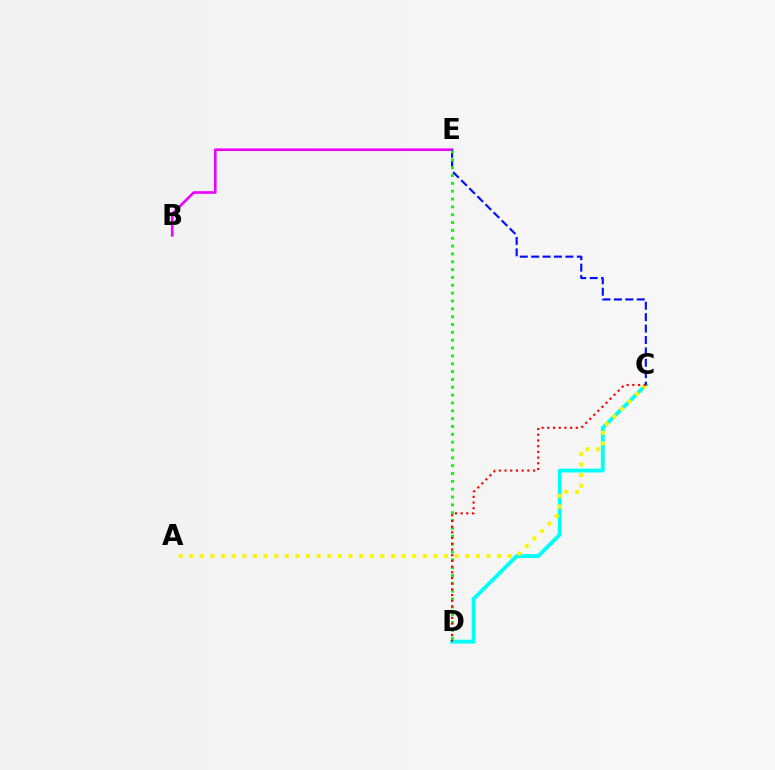{('B', 'E'): [{'color': '#ee00ff', 'line_style': 'solid', 'thickness': 1.89}], ('C', 'D'): [{'color': '#00fff6', 'line_style': 'solid', 'thickness': 2.76}, {'color': '#ff0000', 'line_style': 'dotted', 'thickness': 1.55}], ('C', 'E'): [{'color': '#0010ff', 'line_style': 'dashed', 'thickness': 1.55}], ('A', 'C'): [{'color': '#fcf500', 'line_style': 'dotted', 'thickness': 2.89}], ('D', 'E'): [{'color': '#08ff00', 'line_style': 'dotted', 'thickness': 2.13}]}